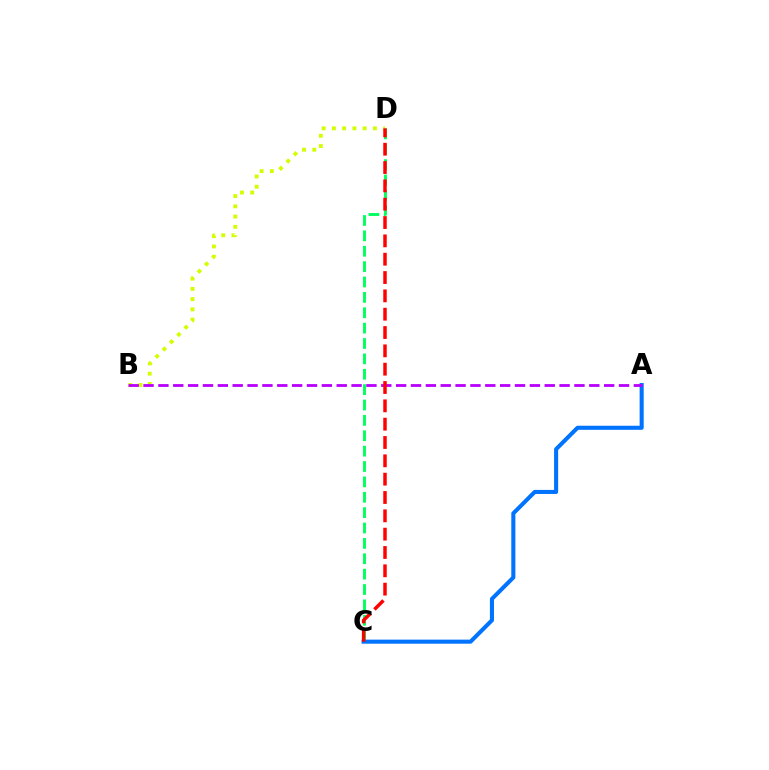{('C', 'D'): [{'color': '#00ff5c', 'line_style': 'dashed', 'thickness': 2.09}, {'color': '#ff0000', 'line_style': 'dashed', 'thickness': 2.49}], ('A', 'C'): [{'color': '#0074ff', 'line_style': 'solid', 'thickness': 2.93}], ('B', 'D'): [{'color': '#d1ff00', 'line_style': 'dotted', 'thickness': 2.79}], ('A', 'B'): [{'color': '#b900ff', 'line_style': 'dashed', 'thickness': 2.02}]}